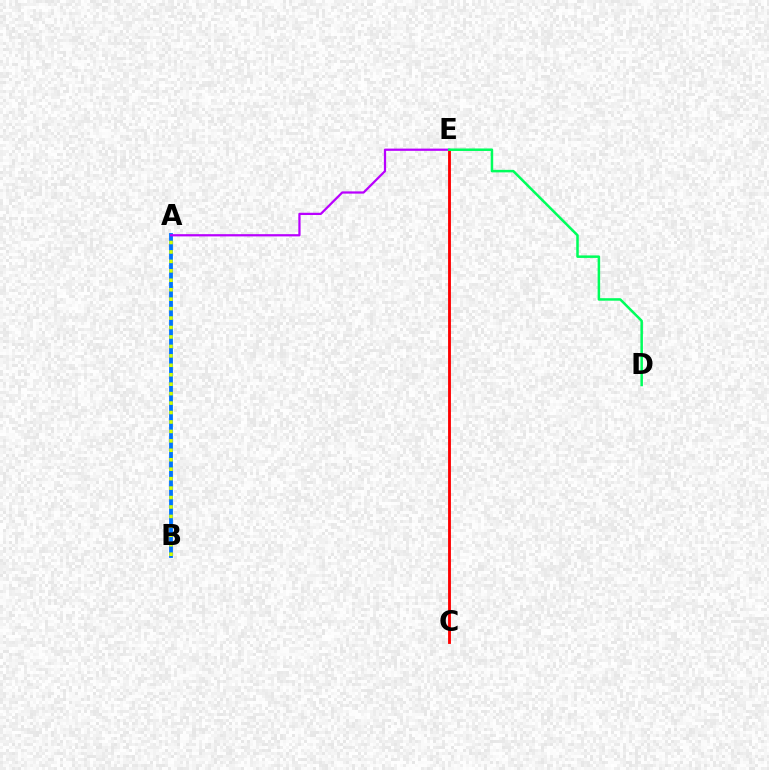{('A', 'B'): [{'color': '#0074ff', 'line_style': 'solid', 'thickness': 2.75}, {'color': '#d1ff00', 'line_style': 'dotted', 'thickness': 2.57}], ('A', 'E'): [{'color': '#b900ff', 'line_style': 'solid', 'thickness': 1.61}], ('C', 'E'): [{'color': '#ff0000', 'line_style': 'solid', 'thickness': 2.05}], ('D', 'E'): [{'color': '#00ff5c', 'line_style': 'solid', 'thickness': 1.81}]}